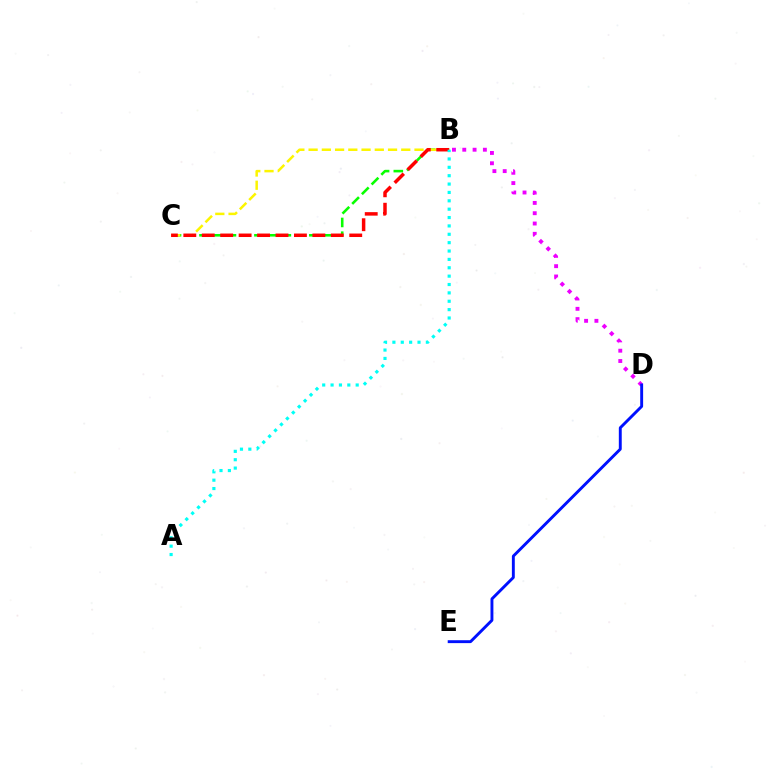{('B', 'C'): [{'color': '#08ff00', 'line_style': 'dashed', 'thickness': 1.87}, {'color': '#fcf500', 'line_style': 'dashed', 'thickness': 1.8}, {'color': '#ff0000', 'line_style': 'dashed', 'thickness': 2.5}], ('B', 'D'): [{'color': '#ee00ff', 'line_style': 'dotted', 'thickness': 2.8}], ('A', 'B'): [{'color': '#00fff6', 'line_style': 'dotted', 'thickness': 2.27}], ('D', 'E'): [{'color': '#0010ff', 'line_style': 'solid', 'thickness': 2.09}]}